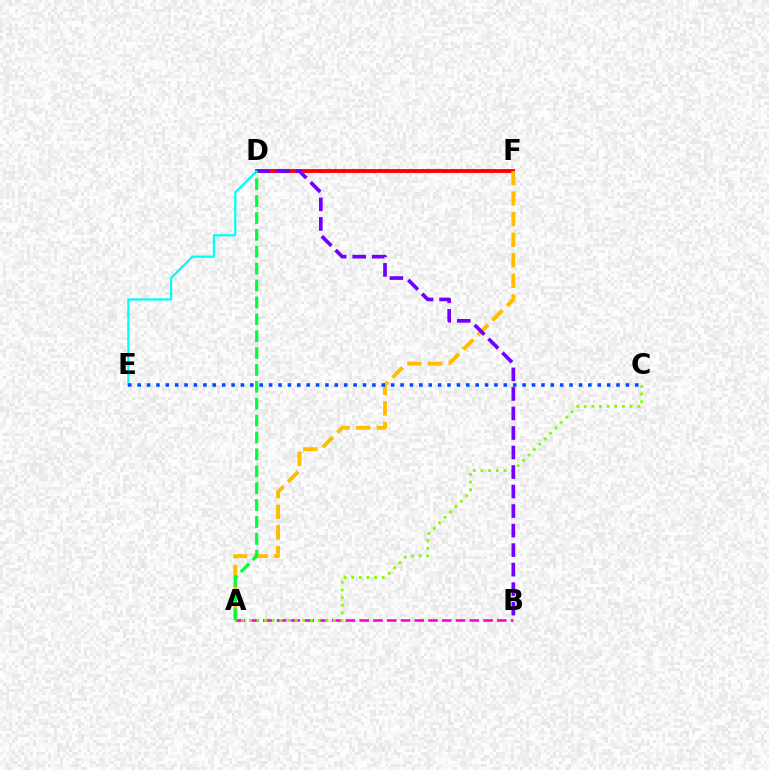{('D', 'F'): [{'color': '#ff0000', 'line_style': 'solid', 'thickness': 2.78}], ('A', 'B'): [{'color': '#ff00cf', 'line_style': 'dashed', 'thickness': 1.87}], ('A', 'F'): [{'color': '#ffbd00', 'line_style': 'dashed', 'thickness': 2.8}], ('A', 'C'): [{'color': '#84ff00', 'line_style': 'dotted', 'thickness': 2.08}], ('D', 'E'): [{'color': '#00fff6', 'line_style': 'solid', 'thickness': 1.59}], ('B', 'D'): [{'color': '#7200ff', 'line_style': 'dashed', 'thickness': 2.65}], ('A', 'D'): [{'color': '#00ff39', 'line_style': 'dashed', 'thickness': 2.29}], ('C', 'E'): [{'color': '#004bff', 'line_style': 'dotted', 'thickness': 2.55}]}